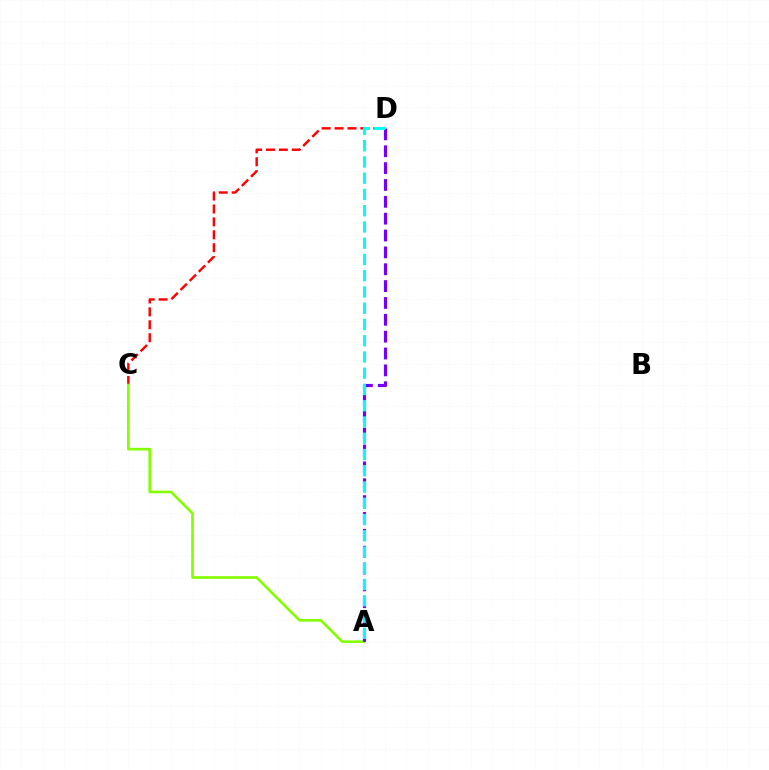{('C', 'D'): [{'color': '#ff0000', 'line_style': 'dashed', 'thickness': 1.75}], ('A', 'C'): [{'color': '#84ff00', 'line_style': 'solid', 'thickness': 1.91}], ('A', 'D'): [{'color': '#7200ff', 'line_style': 'dashed', 'thickness': 2.29}, {'color': '#00fff6', 'line_style': 'dashed', 'thickness': 2.21}]}